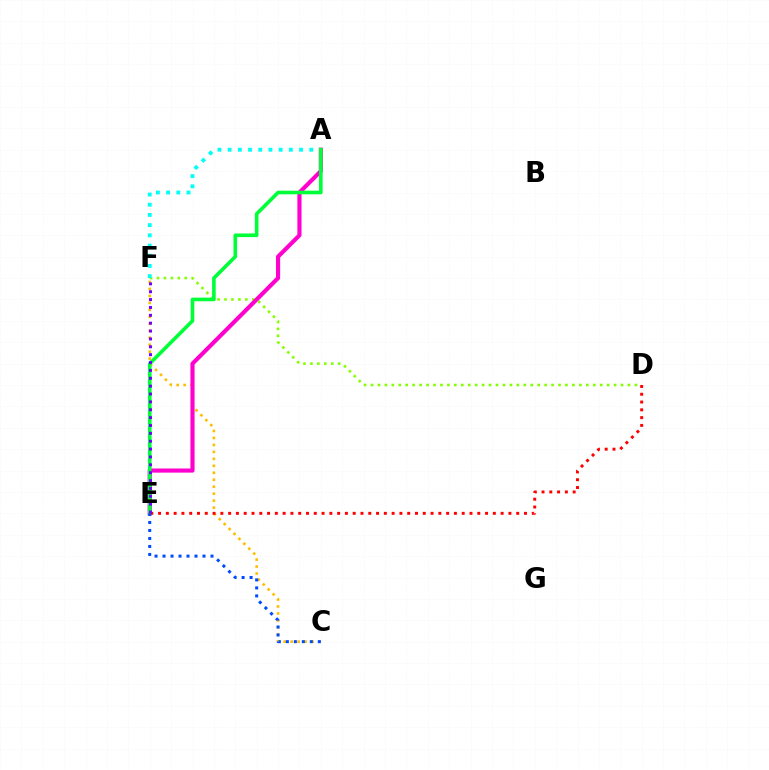{('D', 'F'): [{'color': '#84ff00', 'line_style': 'dotted', 'thickness': 1.89}], ('C', 'F'): [{'color': '#ffbd00', 'line_style': 'dotted', 'thickness': 1.89}], ('A', 'E'): [{'color': '#ff00cf', 'line_style': 'solid', 'thickness': 2.98}, {'color': '#00ff39', 'line_style': 'solid', 'thickness': 2.61}], ('A', 'F'): [{'color': '#00fff6', 'line_style': 'dotted', 'thickness': 2.77}], ('D', 'E'): [{'color': '#ff0000', 'line_style': 'dotted', 'thickness': 2.12}], ('C', 'E'): [{'color': '#004bff', 'line_style': 'dotted', 'thickness': 2.17}], ('E', 'F'): [{'color': '#7200ff', 'line_style': 'dotted', 'thickness': 2.14}]}